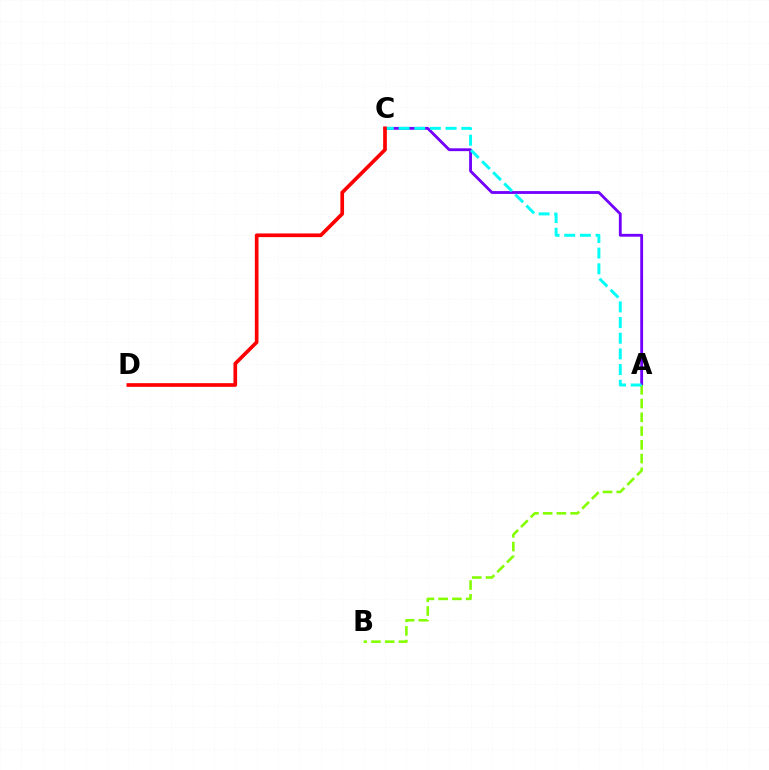{('A', 'C'): [{'color': '#7200ff', 'line_style': 'solid', 'thickness': 2.04}, {'color': '#00fff6', 'line_style': 'dashed', 'thickness': 2.13}], ('A', 'B'): [{'color': '#84ff00', 'line_style': 'dashed', 'thickness': 1.87}], ('C', 'D'): [{'color': '#ff0000', 'line_style': 'solid', 'thickness': 2.64}]}